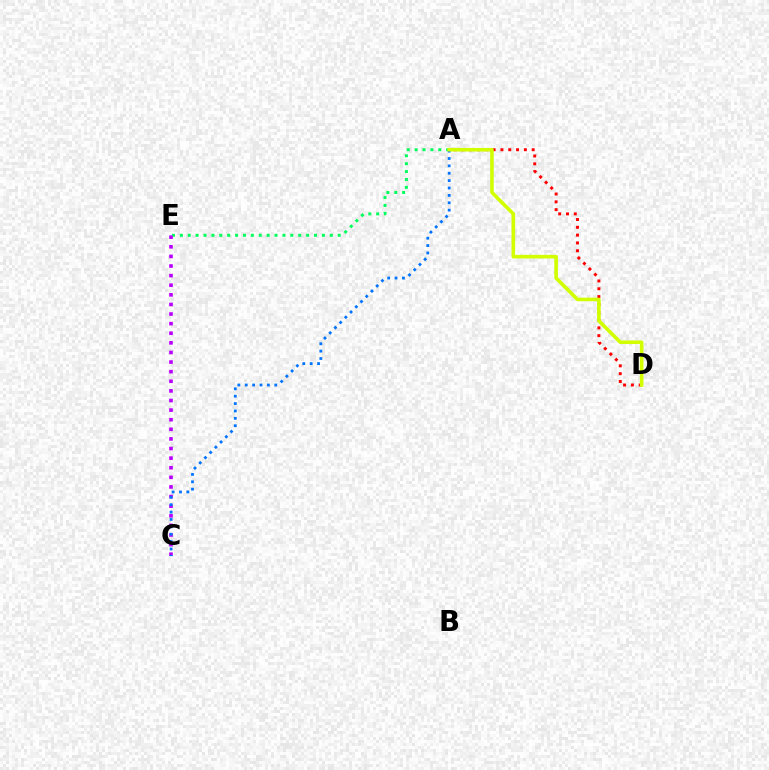{('A', 'D'): [{'color': '#ff0000', 'line_style': 'dotted', 'thickness': 2.12}, {'color': '#d1ff00', 'line_style': 'solid', 'thickness': 2.59}], ('A', 'E'): [{'color': '#00ff5c', 'line_style': 'dotted', 'thickness': 2.14}], ('C', 'E'): [{'color': '#b900ff', 'line_style': 'dotted', 'thickness': 2.61}], ('A', 'C'): [{'color': '#0074ff', 'line_style': 'dotted', 'thickness': 2.01}]}